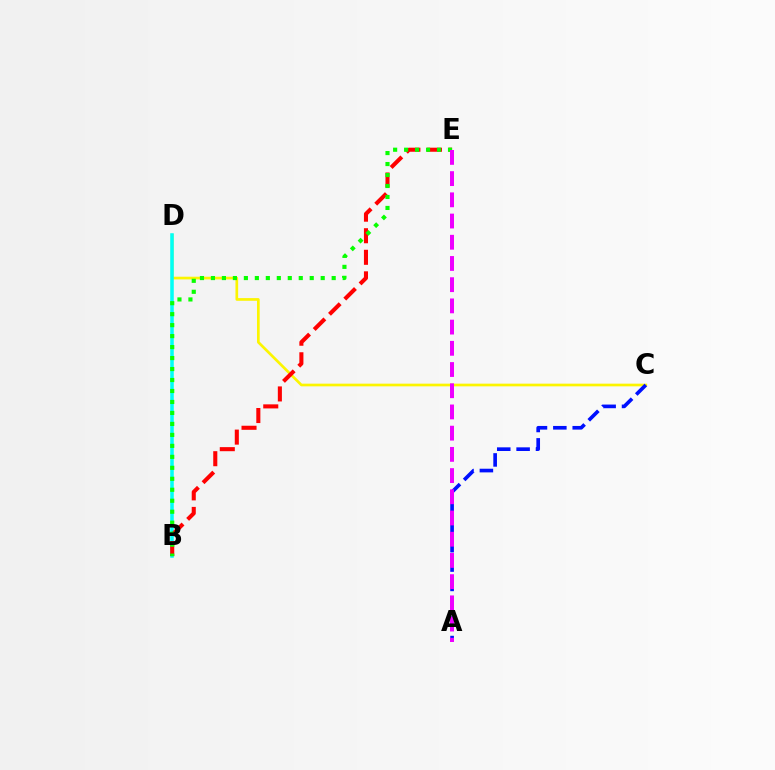{('C', 'D'): [{'color': '#fcf500', 'line_style': 'solid', 'thickness': 1.94}], ('B', 'D'): [{'color': '#00fff6', 'line_style': 'solid', 'thickness': 2.55}], ('A', 'C'): [{'color': '#0010ff', 'line_style': 'dashed', 'thickness': 2.63}], ('B', 'E'): [{'color': '#ff0000', 'line_style': 'dashed', 'thickness': 2.93}, {'color': '#08ff00', 'line_style': 'dotted', 'thickness': 2.98}], ('A', 'E'): [{'color': '#ee00ff', 'line_style': 'dashed', 'thickness': 2.88}]}